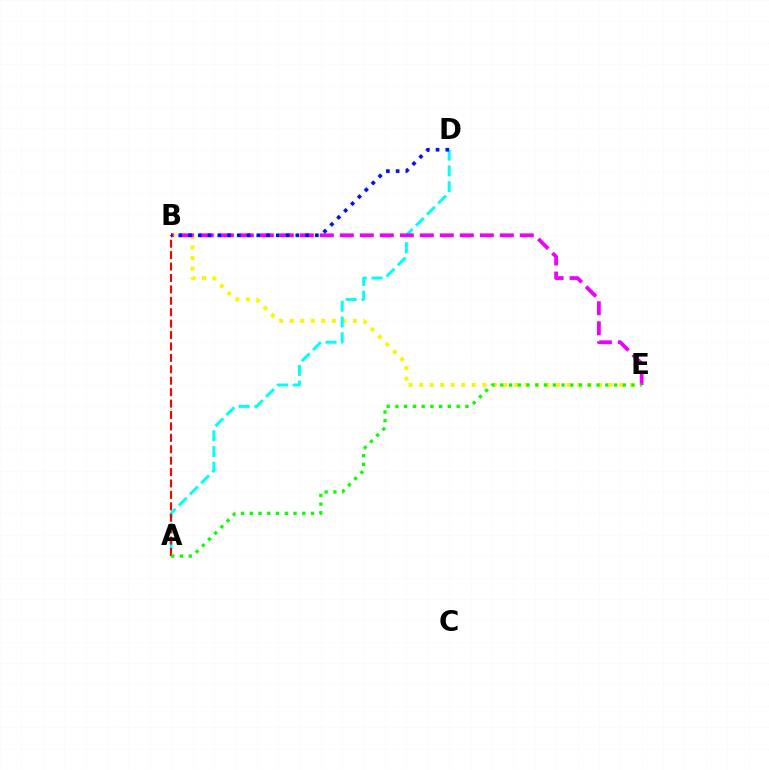{('B', 'E'): [{'color': '#fcf500', 'line_style': 'dotted', 'thickness': 2.86}, {'color': '#ee00ff', 'line_style': 'dashed', 'thickness': 2.72}], ('A', 'D'): [{'color': '#00fff6', 'line_style': 'dashed', 'thickness': 2.14}], ('A', 'B'): [{'color': '#ff0000', 'line_style': 'dashed', 'thickness': 1.55}], ('B', 'D'): [{'color': '#0010ff', 'line_style': 'dotted', 'thickness': 2.65}], ('A', 'E'): [{'color': '#08ff00', 'line_style': 'dotted', 'thickness': 2.38}]}